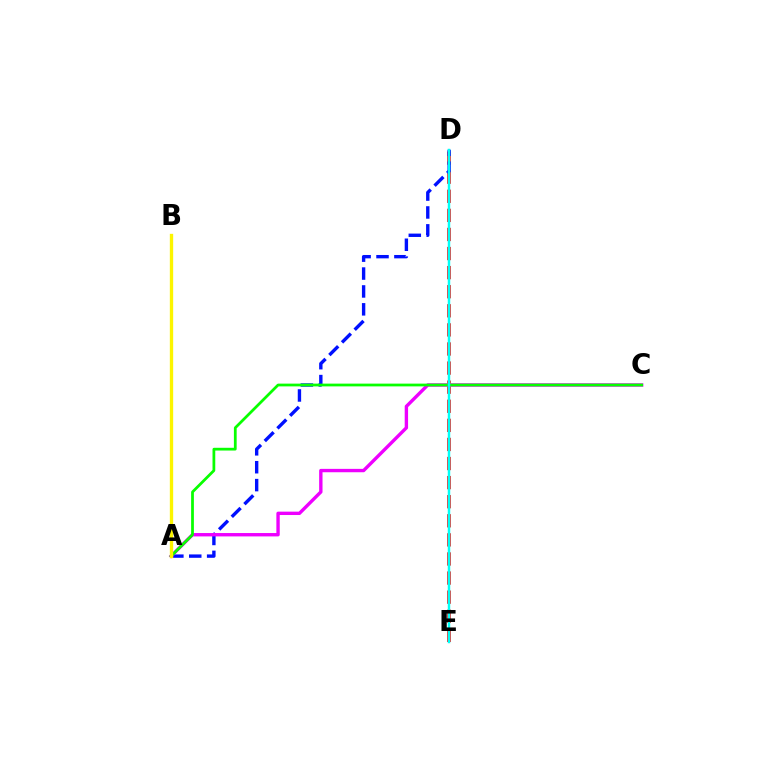{('D', 'E'): [{'color': '#ff0000', 'line_style': 'dashed', 'thickness': 2.59}, {'color': '#00fff6', 'line_style': 'solid', 'thickness': 1.77}], ('A', 'D'): [{'color': '#0010ff', 'line_style': 'dashed', 'thickness': 2.43}], ('A', 'C'): [{'color': '#ee00ff', 'line_style': 'solid', 'thickness': 2.43}, {'color': '#08ff00', 'line_style': 'solid', 'thickness': 1.98}], ('A', 'B'): [{'color': '#fcf500', 'line_style': 'solid', 'thickness': 2.4}]}